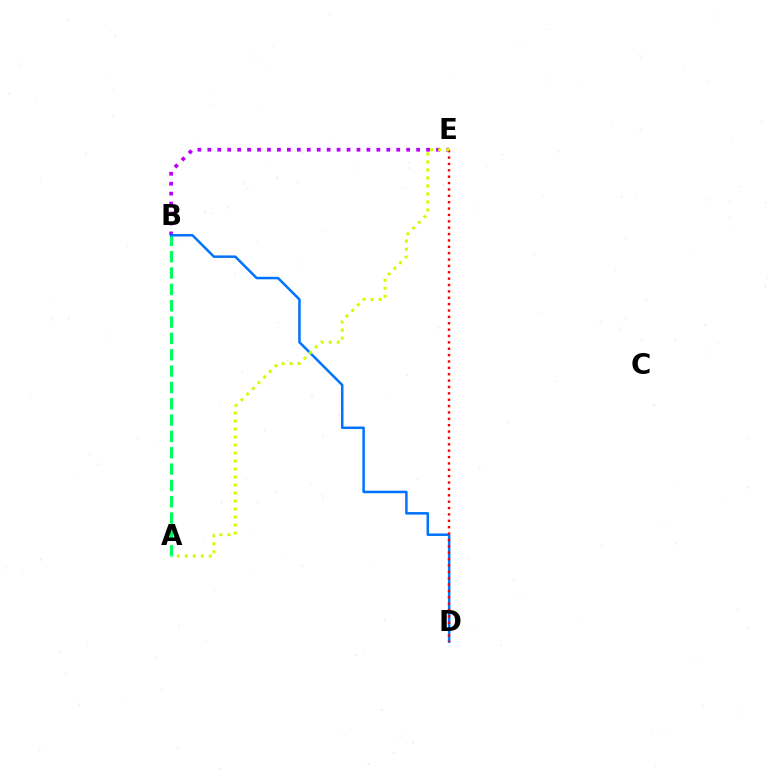{('B', 'E'): [{'color': '#b900ff', 'line_style': 'dotted', 'thickness': 2.7}], ('A', 'B'): [{'color': '#00ff5c', 'line_style': 'dashed', 'thickness': 2.22}], ('B', 'D'): [{'color': '#0074ff', 'line_style': 'solid', 'thickness': 1.81}], ('D', 'E'): [{'color': '#ff0000', 'line_style': 'dotted', 'thickness': 1.73}], ('A', 'E'): [{'color': '#d1ff00', 'line_style': 'dotted', 'thickness': 2.18}]}